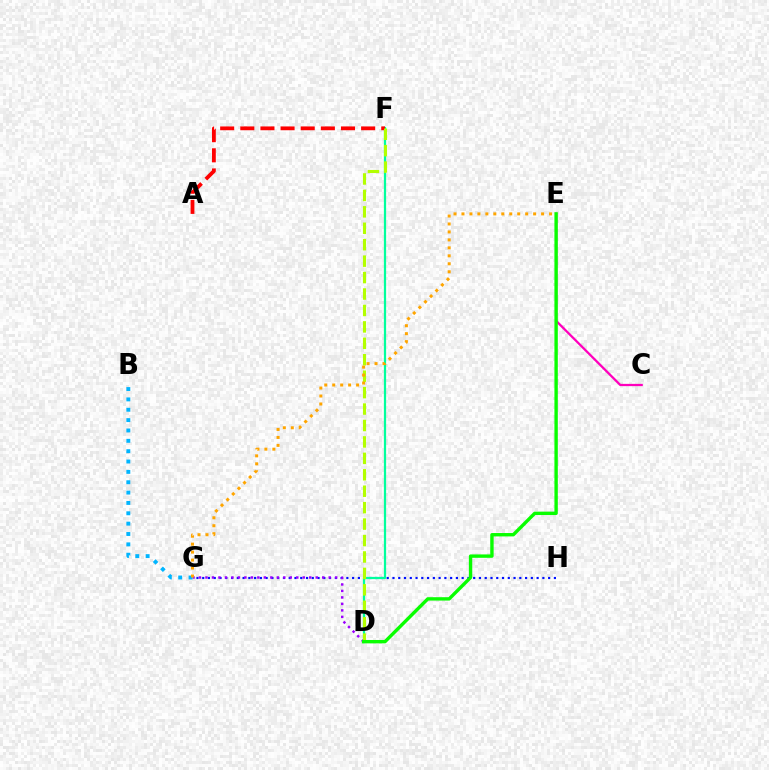{('C', 'E'): [{'color': '#ff00bd', 'line_style': 'solid', 'thickness': 1.63}], ('G', 'H'): [{'color': '#0010ff', 'line_style': 'dotted', 'thickness': 1.57}], ('D', 'F'): [{'color': '#00ff9d', 'line_style': 'solid', 'thickness': 1.61}, {'color': '#b3ff00', 'line_style': 'dashed', 'thickness': 2.23}], ('A', 'F'): [{'color': '#ff0000', 'line_style': 'dashed', 'thickness': 2.74}], ('D', 'G'): [{'color': '#9b00ff', 'line_style': 'dotted', 'thickness': 1.76}], ('B', 'G'): [{'color': '#00b5ff', 'line_style': 'dotted', 'thickness': 2.81}], ('E', 'G'): [{'color': '#ffa500', 'line_style': 'dotted', 'thickness': 2.16}], ('D', 'E'): [{'color': '#08ff00', 'line_style': 'solid', 'thickness': 2.43}]}